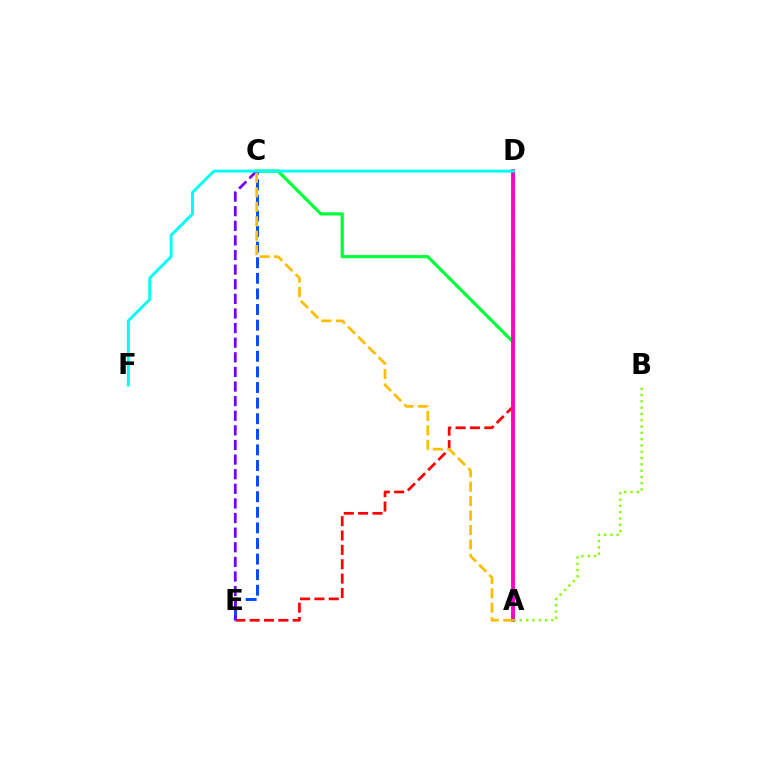{('D', 'E'): [{'color': '#ff0000', 'line_style': 'dashed', 'thickness': 1.95}], ('A', 'C'): [{'color': '#00ff39', 'line_style': 'solid', 'thickness': 2.3}, {'color': '#ffbd00', 'line_style': 'dashed', 'thickness': 1.96}], ('A', 'D'): [{'color': '#ff00cf', 'line_style': 'solid', 'thickness': 2.78}], ('C', 'E'): [{'color': '#004bff', 'line_style': 'dashed', 'thickness': 2.12}, {'color': '#7200ff', 'line_style': 'dashed', 'thickness': 1.98}], ('A', 'B'): [{'color': '#84ff00', 'line_style': 'dotted', 'thickness': 1.71}], ('D', 'F'): [{'color': '#00fff6', 'line_style': 'solid', 'thickness': 2.1}]}